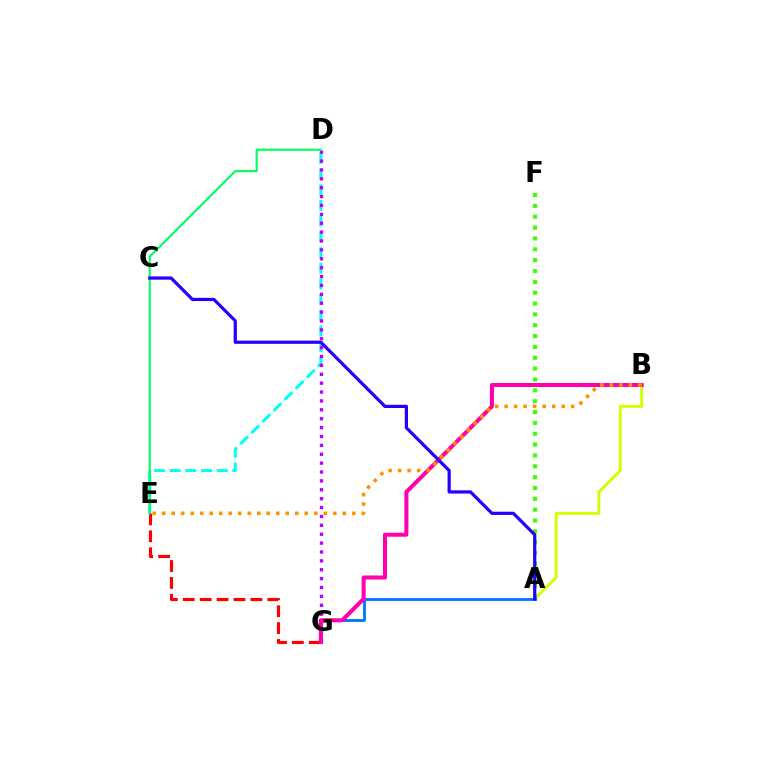{('D', 'E'): [{'color': '#00fff6', 'line_style': 'dashed', 'thickness': 2.13}, {'color': '#00ff5c', 'line_style': 'solid', 'thickness': 1.54}], ('D', 'G'): [{'color': '#b900ff', 'line_style': 'dotted', 'thickness': 2.41}], ('E', 'G'): [{'color': '#ff0000', 'line_style': 'dashed', 'thickness': 2.3}], ('A', 'B'): [{'color': '#d1ff00', 'line_style': 'solid', 'thickness': 2.08}], ('A', 'F'): [{'color': '#3dff00', 'line_style': 'dotted', 'thickness': 2.95}], ('A', 'G'): [{'color': '#0074ff', 'line_style': 'solid', 'thickness': 2.01}], ('B', 'G'): [{'color': '#ff00ac', 'line_style': 'solid', 'thickness': 2.9}], ('B', 'E'): [{'color': '#ff9400', 'line_style': 'dotted', 'thickness': 2.58}], ('A', 'C'): [{'color': '#2500ff', 'line_style': 'solid', 'thickness': 2.31}]}